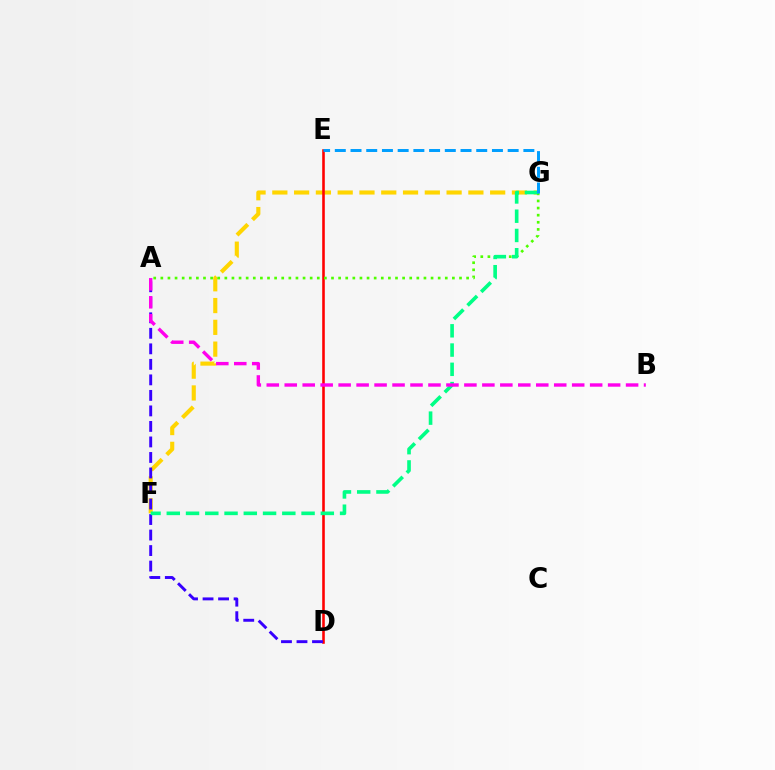{('F', 'G'): [{'color': '#ffd500', 'line_style': 'dashed', 'thickness': 2.96}, {'color': '#00ff86', 'line_style': 'dashed', 'thickness': 2.62}], ('D', 'E'): [{'color': '#ff0000', 'line_style': 'solid', 'thickness': 1.86}], ('A', 'G'): [{'color': '#4fff00', 'line_style': 'dotted', 'thickness': 1.93}], ('A', 'D'): [{'color': '#3700ff', 'line_style': 'dashed', 'thickness': 2.11}], ('A', 'B'): [{'color': '#ff00ed', 'line_style': 'dashed', 'thickness': 2.44}], ('E', 'G'): [{'color': '#009eff', 'line_style': 'dashed', 'thickness': 2.13}]}